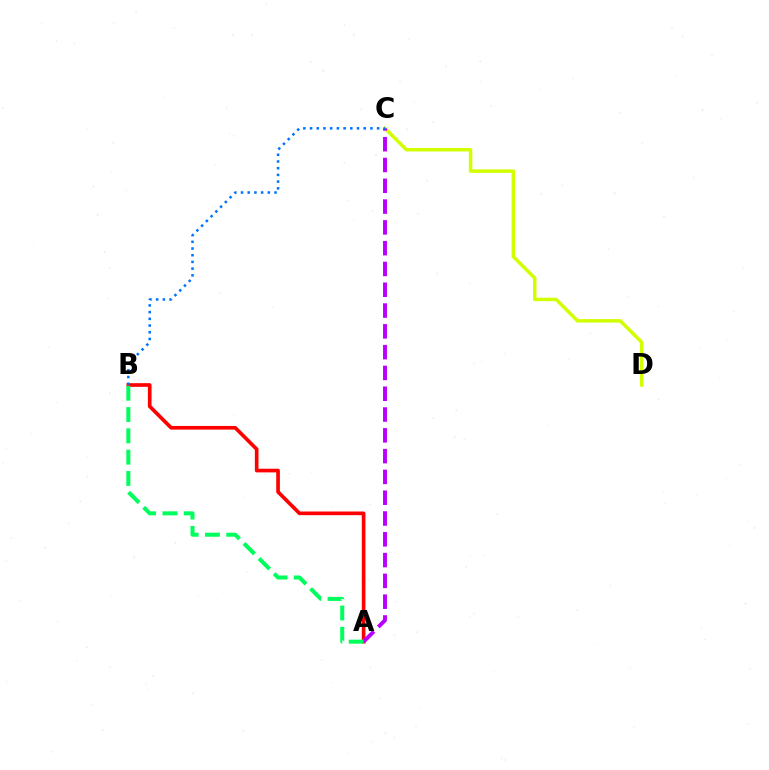{('C', 'D'): [{'color': '#d1ff00', 'line_style': 'solid', 'thickness': 2.51}], ('A', 'B'): [{'color': '#ff0000', 'line_style': 'solid', 'thickness': 2.64}, {'color': '#00ff5c', 'line_style': 'dashed', 'thickness': 2.89}], ('A', 'C'): [{'color': '#b900ff', 'line_style': 'dashed', 'thickness': 2.82}], ('B', 'C'): [{'color': '#0074ff', 'line_style': 'dotted', 'thickness': 1.82}]}